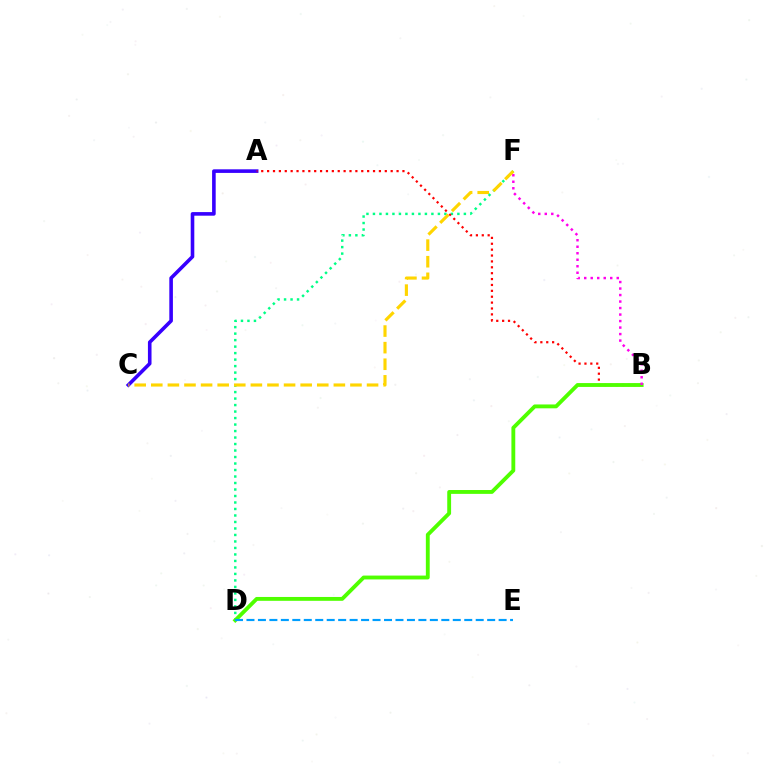{('A', 'C'): [{'color': '#3700ff', 'line_style': 'solid', 'thickness': 2.59}], ('D', 'F'): [{'color': '#00ff86', 'line_style': 'dotted', 'thickness': 1.76}], ('A', 'B'): [{'color': '#ff0000', 'line_style': 'dotted', 'thickness': 1.6}], ('B', 'D'): [{'color': '#4fff00', 'line_style': 'solid', 'thickness': 2.77}], ('D', 'E'): [{'color': '#009eff', 'line_style': 'dashed', 'thickness': 1.56}], ('B', 'F'): [{'color': '#ff00ed', 'line_style': 'dotted', 'thickness': 1.77}], ('C', 'F'): [{'color': '#ffd500', 'line_style': 'dashed', 'thickness': 2.25}]}